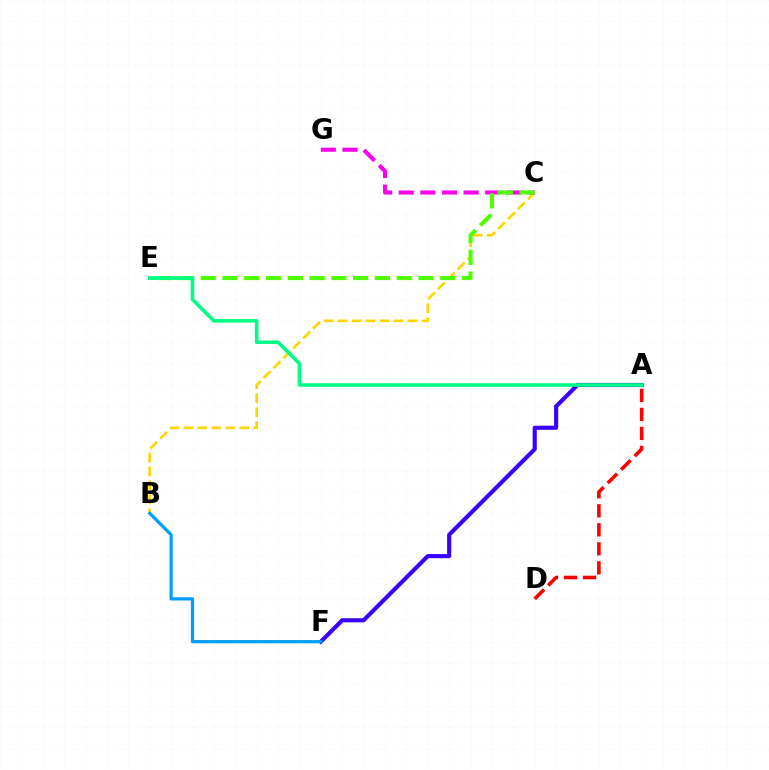{('B', 'C'): [{'color': '#ffd500', 'line_style': 'dashed', 'thickness': 1.9}], ('A', 'D'): [{'color': '#ff0000', 'line_style': 'dashed', 'thickness': 2.58}], ('A', 'F'): [{'color': '#3700ff', 'line_style': 'solid', 'thickness': 2.97}], ('C', 'G'): [{'color': '#ff00ed', 'line_style': 'dashed', 'thickness': 2.94}], ('C', 'E'): [{'color': '#4fff00', 'line_style': 'dashed', 'thickness': 2.96}], ('A', 'E'): [{'color': '#00ff86', 'line_style': 'solid', 'thickness': 2.6}], ('B', 'F'): [{'color': '#009eff', 'line_style': 'solid', 'thickness': 2.32}]}